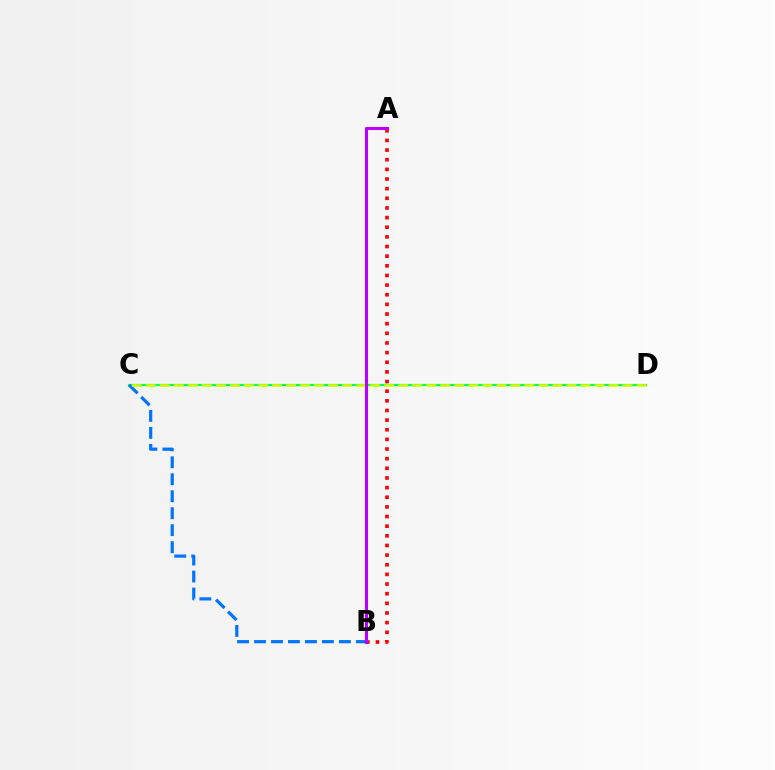{('A', 'B'): [{'color': '#ff0000', 'line_style': 'dotted', 'thickness': 2.62}, {'color': '#b900ff', 'line_style': 'solid', 'thickness': 2.23}], ('C', 'D'): [{'color': '#00ff5c', 'line_style': 'solid', 'thickness': 1.6}, {'color': '#d1ff00', 'line_style': 'dashed', 'thickness': 1.91}], ('B', 'C'): [{'color': '#0074ff', 'line_style': 'dashed', 'thickness': 2.31}]}